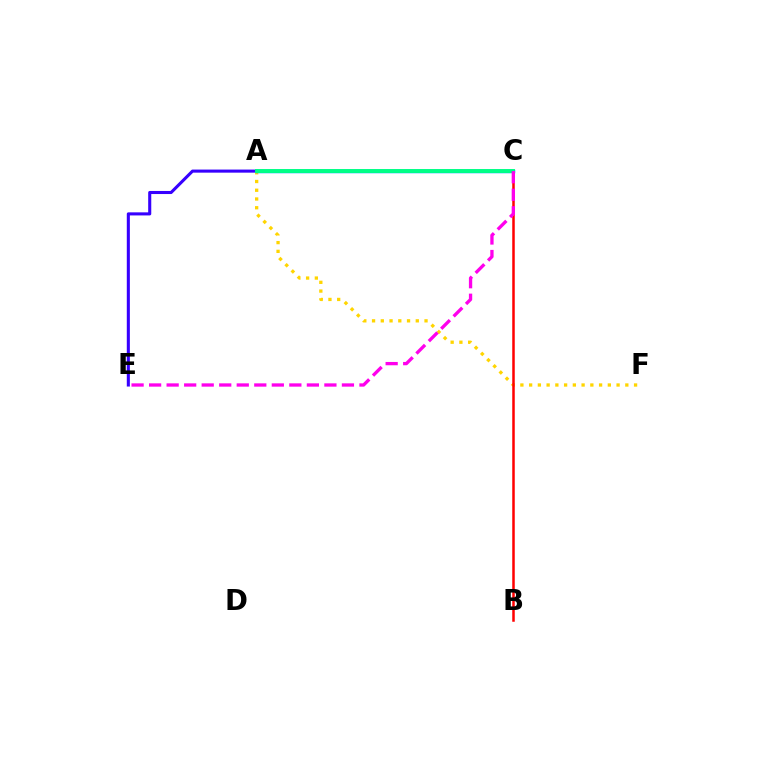{('A', 'F'): [{'color': '#ffd500', 'line_style': 'dotted', 'thickness': 2.38}], ('A', 'C'): [{'color': '#4fff00', 'line_style': 'dashed', 'thickness': 1.69}, {'color': '#009eff', 'line_style': 'solid', 'thickness': 2.52}, {'color': '#00ff86', 'line_style': 'solid', 'thickness': 2.83}], ('B', 'C'): [{'color': '#ff0000', 'line_style': 'solid', 'thickness': 1.8}], ('A', 'E'): [{'color': '#3700ff', 'line_style': 'solid', 'thickness': 2.22}], ('C', 'E'): [{'color': '#ff00ed', 'line_style': 'dashed', 'thickness': 2.38}]}